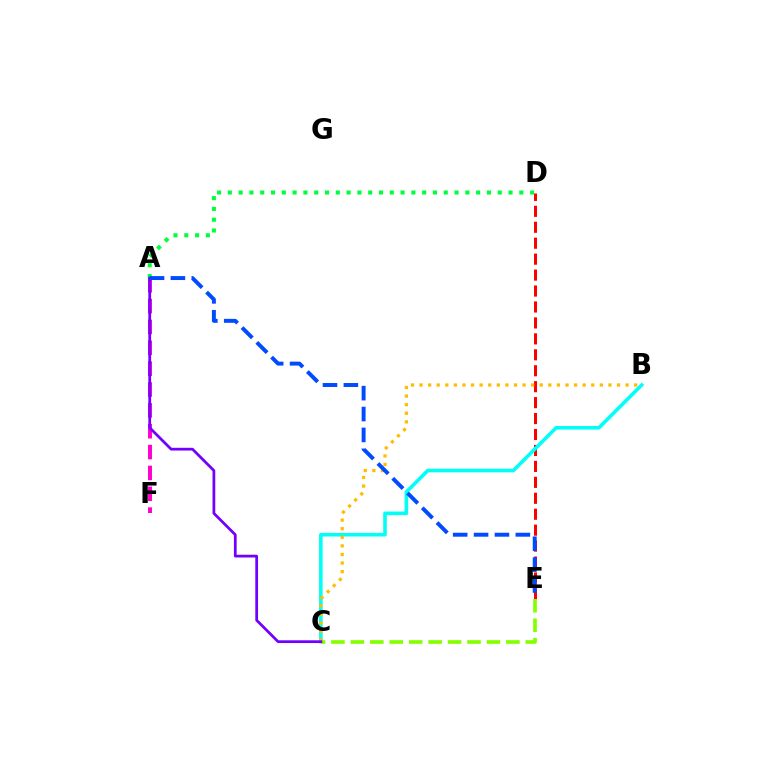{('A', 'D'): [{'color': '#00ff39', 'line_style': 'dotted', 'thickness': 2.93}], ('A', 'F'): [{'color': '#ff00cf', 'line_style': 'dashed', 'thickness': 2.83}], ('D', 'E'): [{'color': '#ff0000', 'line_style': 'dashed', 'thickness': 2.17}], ('B', 'C'): [{'color': '#00fff6', 'line_style': 'solid', 'thickness': 2.58}, {'color': '#ffbd00', 'line_style': 'dotted', 'thickness': 2.33}], ('C', 'E'): [{'color': '#84ff00', 'line_style': 'dashed', 'thickness': 2.64}], ('A', 'C'): [{'color': '#7200ff', 'line_style': 'solid', 'thickness': 1.98}], ('A', 'E'): [{'color': '#004bff', 'line_style': 'dashed', 'thickness': 2.84}]}